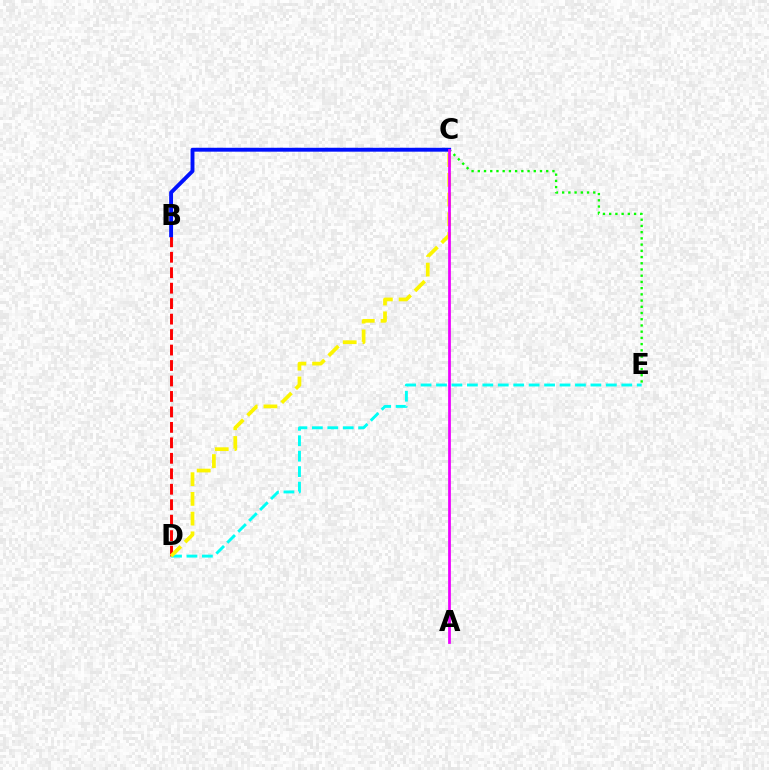{('C', 'E'): [{'color': '#08ff00', 'line_style': 'dotted', 'thickness': 1.69}], ('B', 'D'): [{'color': '#ff0000', 'line_style': 'dashed', 'thickness': 2.1}], ('B', 'C'): [{'color': '#0010ff', 'line_style': 'solid', 'thickness': 2.81}], ('D', 'E'): [{'color': '#00fff6', 'line_style': 'dashed', 'thickness': 2.1}], ('C', 'D'): [{'color': '#fcf500', 'line_style': 'dashed', 'thickness': 2.68}], ('A', 'C'): [{'color': '#ee00ff', 'line_style': 'solid', 'thickness': 1.98}]}